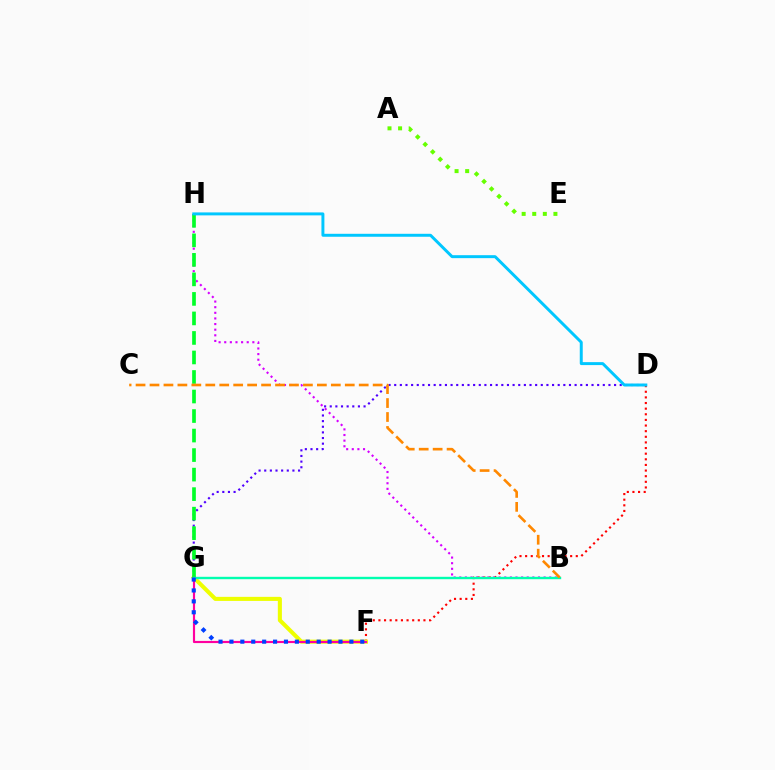{('D', 'G'): [{'color': '#4f00ff', 'line_style': 'dotted', 'thickness': 1.53}], ('D', 'F'): [{'color': '#ff0000', 'line_style': 'dotted', 'thickness': 1.53}], ('F', 'G'): [{'color': '#eeff00', 'line_style': 'solid', 'thickness': 2.93}, {'color': '#ff00a0', 'line_style': 'solid', 'thickness': 1.55}, {'color': '#003fff', 'line_style': 'dotted', 'thickness': 2.96}], ('B', 'H'): [{'color': '#d600ff', 'line_style': 'dotted', 'thickness': 1.53}], ('G', 'H'): [{'color': '#00ff27', 'line_style': 'dashed', 'thickness': 2.65}], ('B', 'G'): [{'color': '#00ffaf', 'line_style': 'solid', 'thickness': 1.72}], ('A', 'E'): [{'color': '#66ff00', 'line_style': 'dotted', 'thickness': 2.88}], ('B', 'C'): [{'color': '#ff8800', 'line_style': 'dashed', 'thickness': 1.89}], ('D', 'H'): [{'color': '#00c7ff', 'line_style': 'solid', 'thickness': 2.13}]}